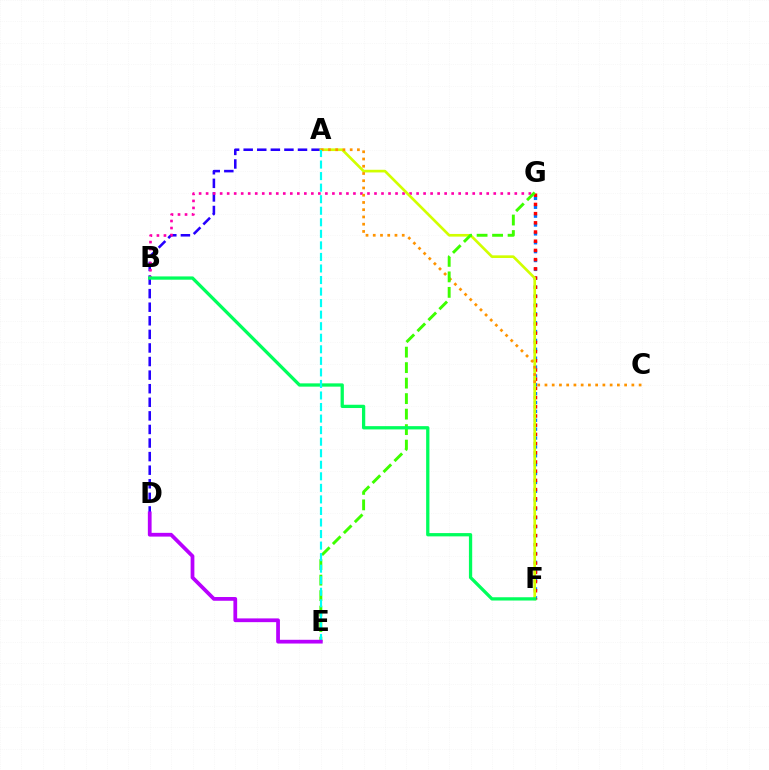{('F', 'G'): [{'color': '#0074ff', 'line_style': 'dotted', 'thickness': 2.41}, {'color': '#ff0000', 'line_style': 'dotted', 'thickness': 2.5}], ('A', 'D'): [{'color': '#2500ff', 'line_style': 'dashed', 'thickness': 1.85}], ('B', 'G'): [{'color': '#ff00ac', 'line_style': 'dotted', 'thickness': 1.91}], ('A', 'F'): [{'color': '#d1ff00', 'line_style': 'solid', 'thickness': 1.92}], ('A', 'C'): [{'color': '#ff9400', 'line_style': 'dotted', 'thickness': 1.97}], ('E', 'G'): [{'color': '#3dff00', 'line_style': 'dashed', 'thickness': 2.11}], ('B', 'F'): [{'color': '#00ff5c', 'line_style': 'solid', 'thickness': 2.36}], ('A', 'E'): [{'color': '#00fff6', 'line_style': 'dashed', 'thickness': 1.57}], ('D', 'E'): [{'color': '#b900ff', 'line_style': 'solid', 'thickness': 2.7}]}